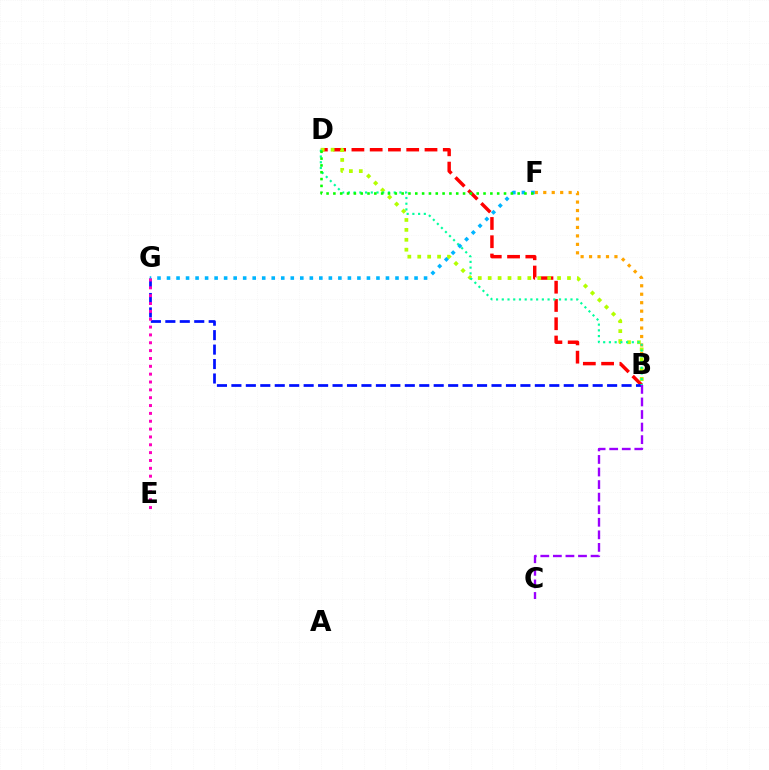{('B', 'D'): [{'color': '#ff0000', 'line_style': 'dashed', 'thickness': 2.48}, {'color': '#b3ff00', 'line_style': 'dotted', 'thickness': 2.69}, {'color': '#00ff9d', 'line_style': 'dotted', 'thickness': 1.56}], ('B', 'G'): [{'color': '#0010ff', 'line_style': 'dashed', 'thickness': 1.96}], ('B', 'F'): [{'color': '#ffa500', 'line_style': 'dotted', 'thickness': 2.3}], ('F', 'G'): [{'color': '#00b5ff', 'line_style': 'dotted', 'thickness': 2.59}], ('D', 'F'): [{'color': '#08ff00', 'line_style': 'dotted', 'thickness': 1.85}], ('E', 'G'): [{'color': '#ff00bd', 'line_style': 'dotted', 'thickness': 2.13}], ('B', 'C'): [{'color': '#9b00ff', 'line_style': 'dashed', 'thickness': 1.71}]}